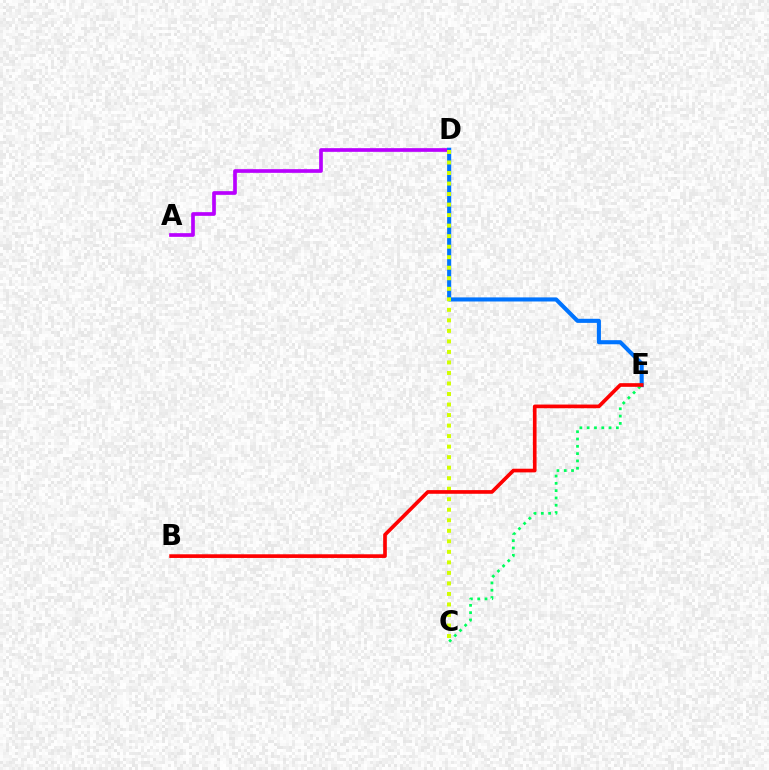{('A', 'D'): [{'color': '#b900ff', 'line_style': 'solid', 'thickness': 2.65}], ('D', 'E'): [{'color': '#0074ff', 'line_style': 'solid', 'thickness': 2.95}], ('C', 'E'): [{'color': '#00ff5c', 'line_style': 'dotted', 'thickness': 1.98}], ('C', 'D'): [{'color': '#d1ff00', 'line_style': 'dotted', 'thickness': 2.86}], ('B', 'E'): [{'color': '#ff0000', 'line_style': 'solid', 'thickness': 2.64}]}